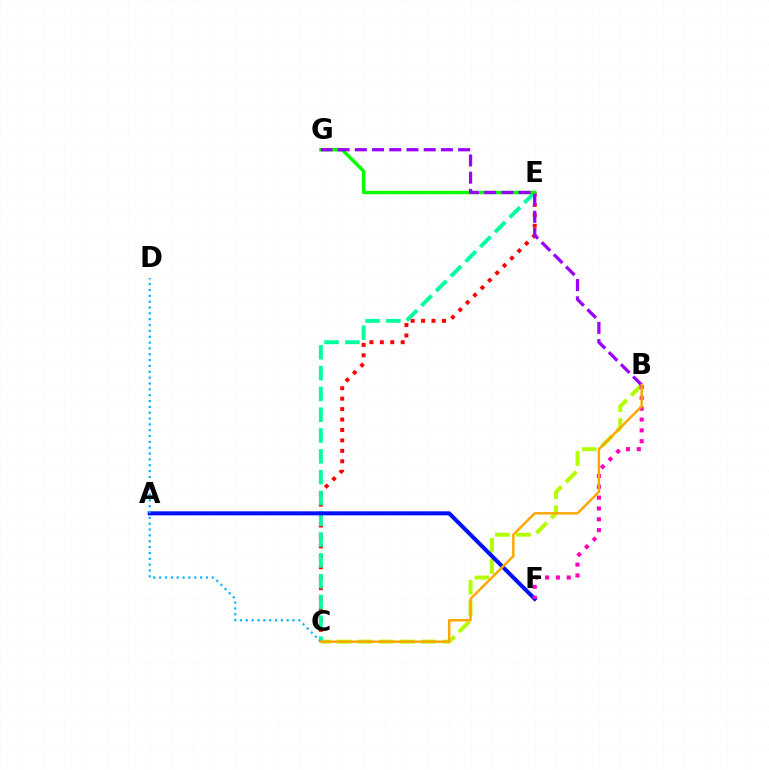{('C', 'E'): [{'color': '#ff0000', 'line_style': 'dotted', 'thickness': 2.84}, {'color': '#00ff9d', 'line_style': 'dashed', 'thickness': 2.83}], ('B', 'C'): [{'color': '#b3ff00', 'line_style': 'dashed', 'thickness': 2.86}, {'color': '#ffa500', 'line_style': 'solid', 'thickness': 1.76}], ('E', 'G'): [{'color': '#08ff00', 'line_style': 'solid', 'thickness': 2.47}], ('A', 'F'): [{'color': '#0010ff', 'line_style': 'solid', 'thickness': 2.89}], ('B', 'F'): [{'color': '#ff00bd', 'line_style': 'dotted', 'thickness': 2.94}], ('B', 'G'): [{'color': '#9b00ff', 'line_style': 'dashed', 'thickness': 2.34}], ('C', 'D'): [{'color': '#00b5ff', 'line_style': 'dotted', 'thickness': 1.59}]}